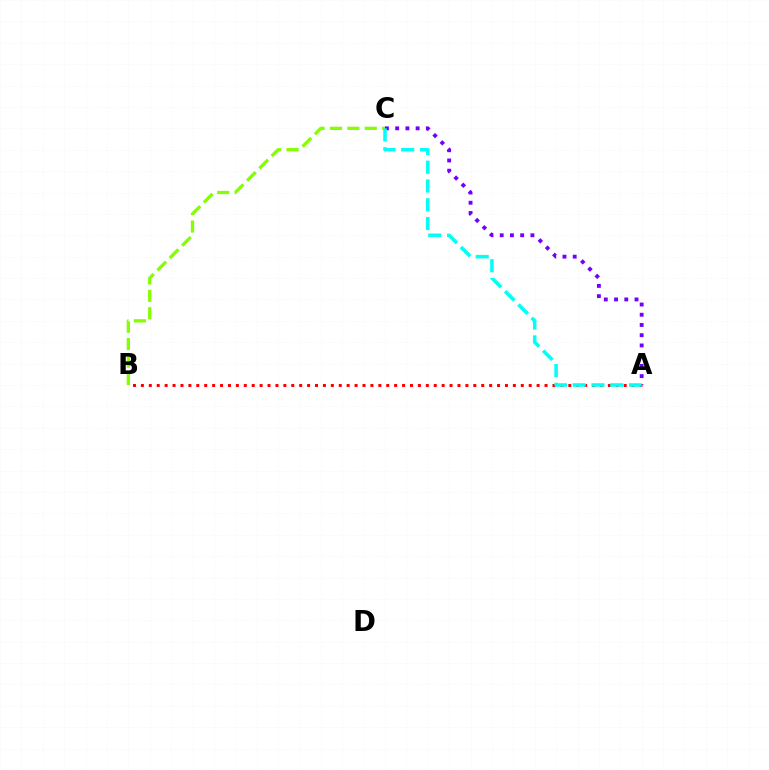{('B', 'C'): [{'color': '#84ff00', 'line_style': 'dashed', 'thickness': 2.37}], ('A', 'B'): [{'color': '#ff0000', 'line_style': 'dotted', 'thickness': 2.15}], ('A', 'C'): [{'color': '#7200ff', 'line_style': 'dotted', 'thickness': 2.78}, {'color': '#00fff6', 'line_style': 'dashed', 'thickness': 2.55}]}